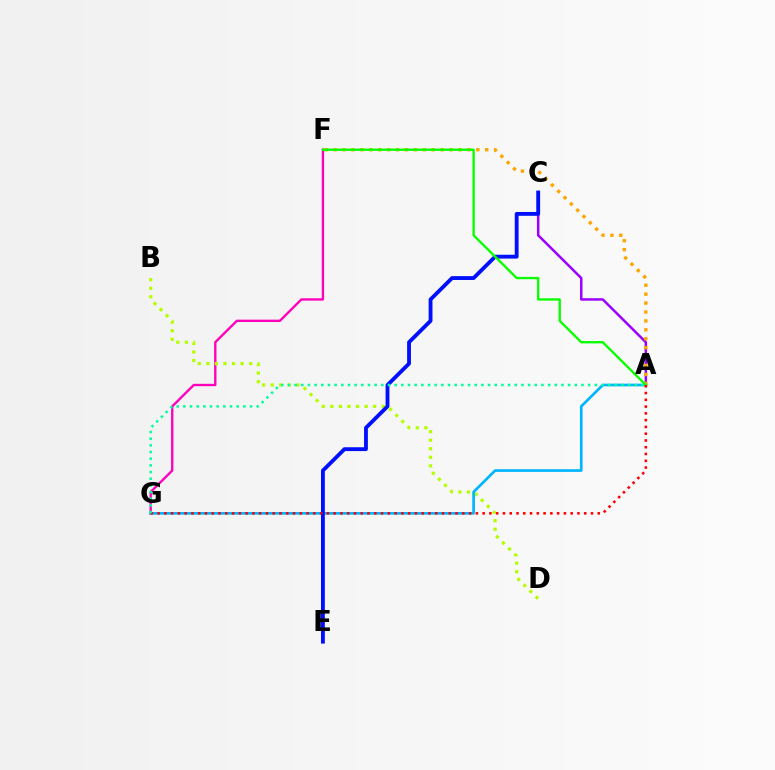{('F', 'G'): [{'color': '#ff00bd', 'line_style': 'solid', 'thickness': 1.69}], ('A', 'C'): [{'color': '#9b00ff', 'line_style': 'solid', 'thickness': 1.79}], ('B', 'D'): [{'color': '#b3ff00', 'line_style': 'dotted', 'thickness': 2.33}], ('A', 'G'): [{'color': '#00b5ff', 'line_style': 'solid', 'thickness': 1.93}, {'color': '#ff0000', 'line_style': 'dotted', 'thickness': 1.84}, {'color': '#00ff9d', 'line_style': 'dotted', 'thickness': 1.81}], ('A', 'F'): [{'color': '#ffa500', 'line_style': 'dotted', 'thickness': 2.42}, {'color': '#08ff00', 'line_style': 'solid', 'thickness': 1.69}], ('C', 'E'): [{'color': '#0010ff', 'line_style': 'solid', 'thickness': 2.77}]}